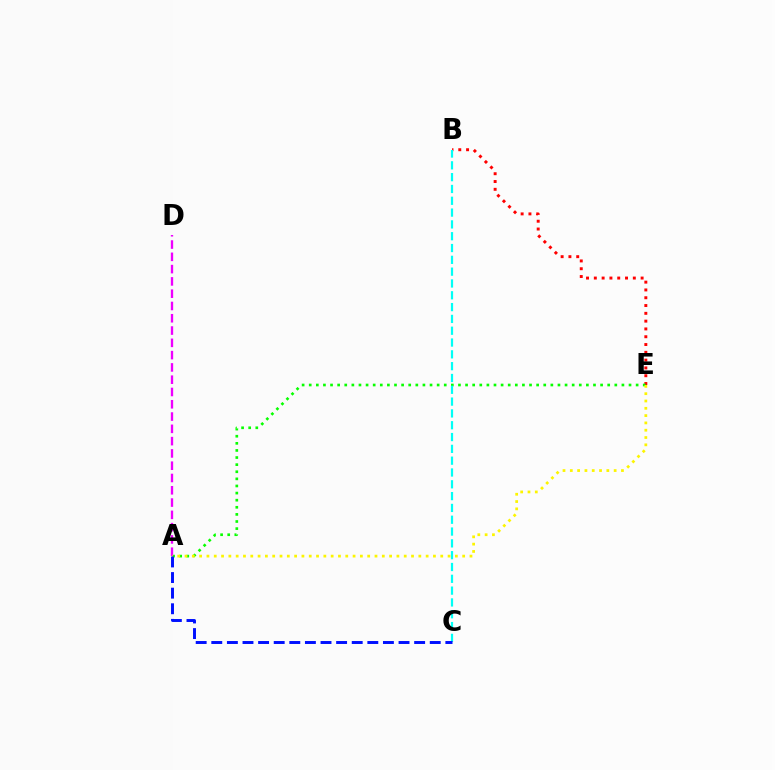{('B', 'E'): [{'color': '#ff0000', 'line_style': 'dotted', 'thickness': 2.12}], ('A', 'E'): [{'color': '#08ff00', 'line_style': 'dotted', 'thickness': 1.93}, {'color': '#fcf500', 'line_style': 'dotted', 'thickness': 1.99}], ('B', 'C'): [{'color': '#00fff6', 'line_style': 'dashed', 'thickness': 1.6}], ('A', 'D'): [{'color': '#ee00ff', 'line_style': 'dashed', 'thickness': 1.67}], ('A', 'C'): [{'color': '#0010ff', 'line_style': 'dashed', 'thickness': 2.12}]}